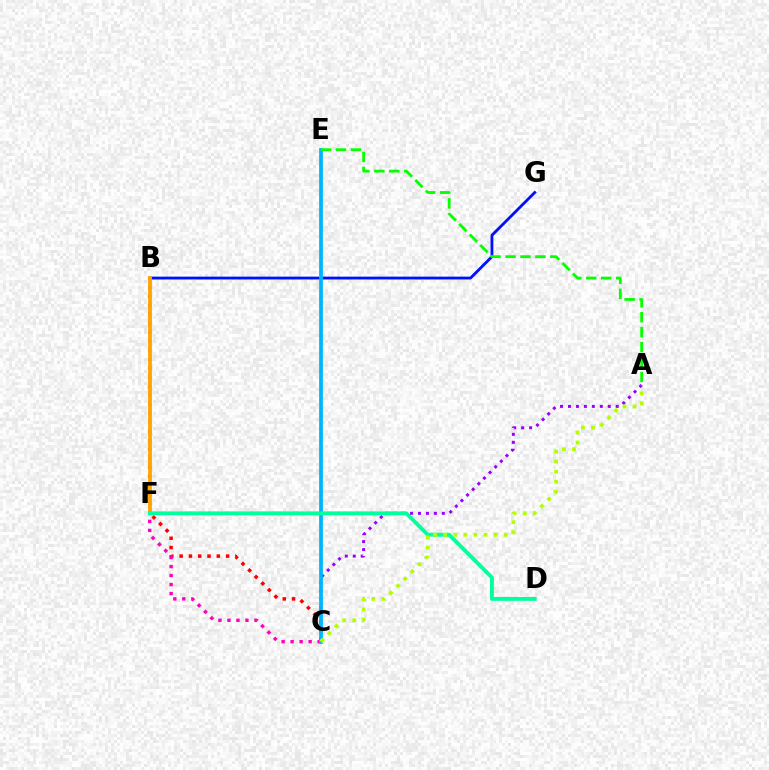{('B', 'G'): [{'color': '#0010ff', 'line_style': 'solid', 'thickness': 2.04}], ('A', 'C'): [{'color': '#9b00ff', 'line_style': 'dotted', 'thickness': 2.16}, {'color': '#b3ff00', 'line_style': 'dotted', 'thickness': 2.74}], ('C', 'F'): [{'color': '#ff0000', 'line_style': 'dotted', 'thickness': 2.53}], ('B', 'C'): [{'color': '#ff00bd', 'line_style': 'dotted', 'thickness': 2.45}], ('B', 'F'): [{'color': '#ffa500', 'line_style': 'solid', 'thickness': 2.73}], ('C', 'E'): [{'color': '#00b5ff', 'line_style': 'solid', 'thickness': 2.69}], ('A', 'E'): [{'color': '#08ff00', 'line_style': 'dashed', 'thickness': 2.03}], ('D', 'F'): [{'color': '#00ff9d', 'line_style': 'solid', 'thickness': 2.79}]}